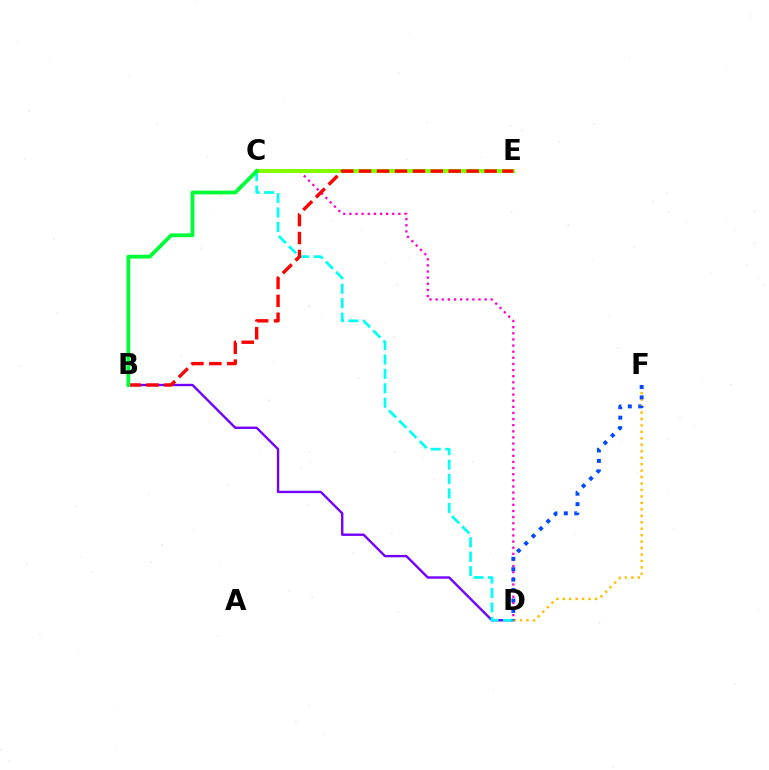{('C', 'D'): [{'color': '#ff00cf', 'line_style': 'dotted', 'thickness': 1.66}, {'color': '#00fff6', 'line_style': 'dashed', 'thickness': 1.96}], ('B', 'D'): [{'color': '#7200ff', 'line_style': 'solid', 'thickness': 1.71}], ('D', 'F'): [{'color': '#ffbd00', 'line_style': 'dotted', 'thickness': 1.75}, {'color': '#004bff', 'line_style': 'dotted', 'thickness': 2.83}], ('C', 'E'): [{'color': '#84ff00', 'line_style': 'solid', 'thickness': 2.87}], ('B', 'E'): [{'color': '#ff0000', 'line_style': 'dashed', 'thickness': 2.43}], ('B', 'C'): [{'color': '#00ff39', 'line_style': 'solid', 'thickness': 2.75}]}